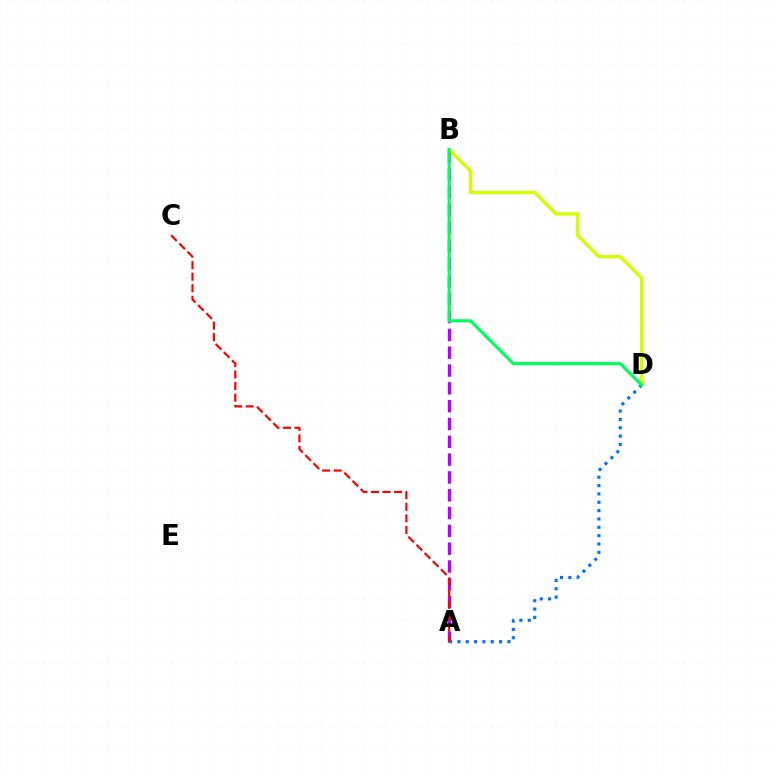{('A', 'B'): [{'color': '#b900ff', 'line_style': 'dashed', 'thickness': 2.42}], ('B', 'D'): [{'color': '#d1ff00', 'line_style': 'solid', 'thickness': 2.42}, {'color': '#00ff5c', 'line_style': 'solid', 'thickness': 2.27}], ('A', 'D'): [{'color': '#0074ff', 'line_style': 'dotted', 'thickness': 2.27}], ('A', 'C'): [{'color': '#ff0000', 'line_style': 'dashed', 'thickness': 1.57}]}